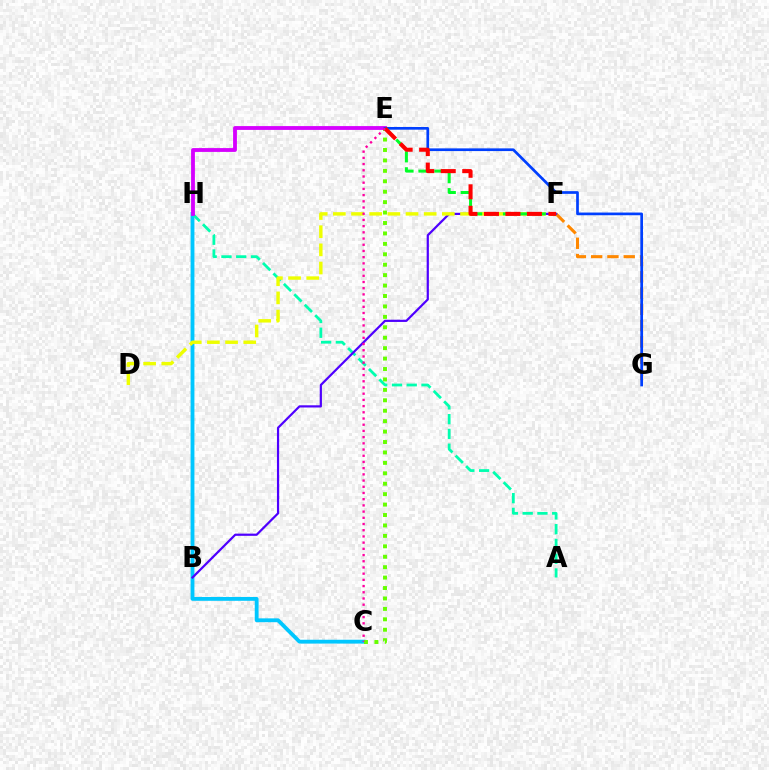{('C', 'H'): [{'color': '#00c7ff', 'line_style': 'solid', 'thickness': 2.76}], ('F', 'G'): [{'color': '#ff8800', 'line_style': 'dashed', 'thickness': 2.21}], ('A', 'H'): [{'color': '#00ffaf', 'line_style': 'dashed', 'thickness': 2.01}], ('B', 'F'): [{'color': '#4f00ff', 'line_style': 'solid', 'thickness': 1.59}], ('D', 'F'): [{'color': '#eeff00', 'line_style': 'dashed', 'thickness': 2.47}], ('C', 'E'): [{'color': '#66ff00', 'line_style': 'dotted', 'thickness': 2.83}, {'color': '#ff00a0', 'line_style': 'dotted', 'thickness': 1.69}], ('E', 'H'): [{'color': '#d600ff', 'line_style': 'solid', 'thickness': 2.75}], ('E', 'G'): [{'color': '#003fff', 'line_style': 'solid', 'thickness': 1.94}], ('E', 'F'): [{'color': '#00ff27', 'line_style': 'dashed', 'thickness': 2.16}, {'color': '#ff0000', 'line_style': 'dashed', 'thickness': 2.92}]}